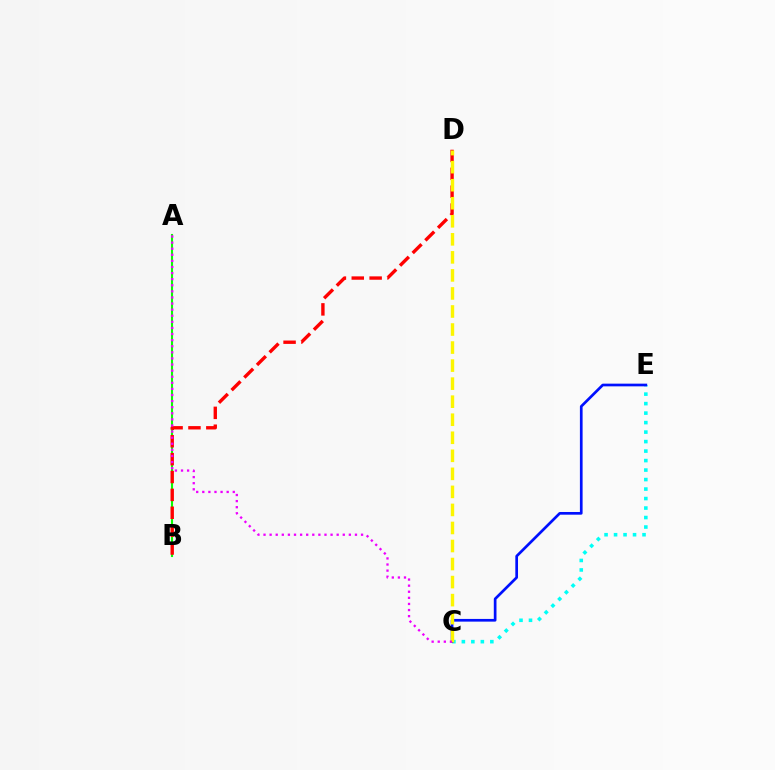{('A', 'B'): [{'color': '#08ff00', 'line_style': 'solid', 'thickness': 1.52}], ('B', 'D'): [{'color': '#ff0000', 'line_style': 'dashed', 'thickness': 2.43}], ('C', 'E'): [{'color': '#00fff6', 'line_style': 'dotted', 'thickness': 2.58}, {'color': '#0010ff', 'line_style': 'solid', 'thickness': 1.94}], ('C', 'D'): [{'color': '#fcf500', 'line_style': 'dashed', 'thickness': 2.45}], ('A', 'C'): [{'color': '#ee00ff', 'line_style': 'dotted', 'thickness': 1.66}]}